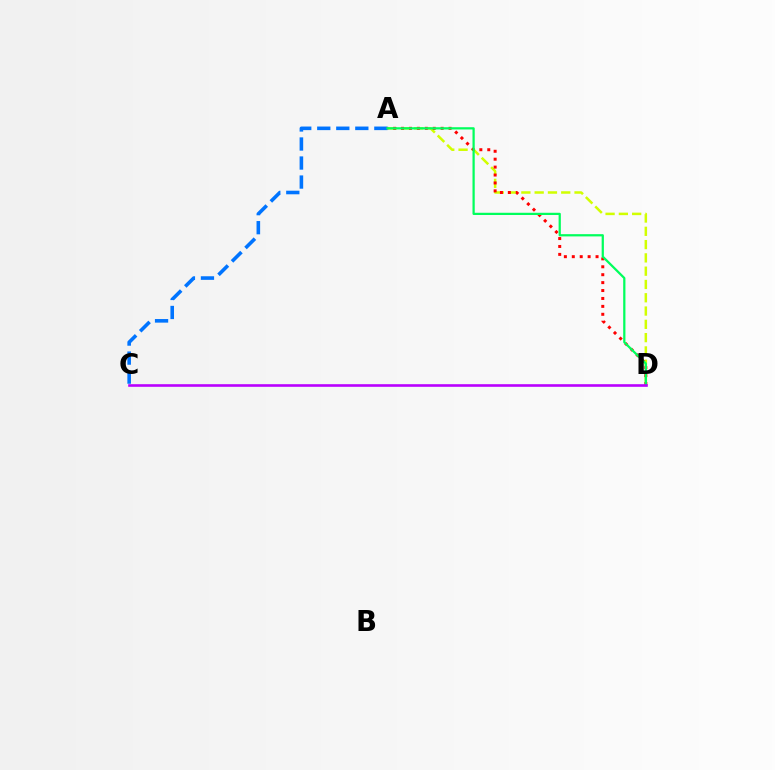{('A', 'D'): [{'color': '#d1ff00', 'line_style': 'dashed', 'thickness': 1.81}, {'color': '#ff0000', 'line_style': 'dotted', 'thickness': 2.15}, {'color': '#00ff5c', 'line_style': 'solid', 'thickness': 1.61}], ('A', 'C'): [{'color': '#0074ff', 'line_style': 'dashed', 'thickness': 2.58}], ('C', 'D'): [{'color': '#b900ff', 'line_style': 'solid', 'thickness': 1.89}]}